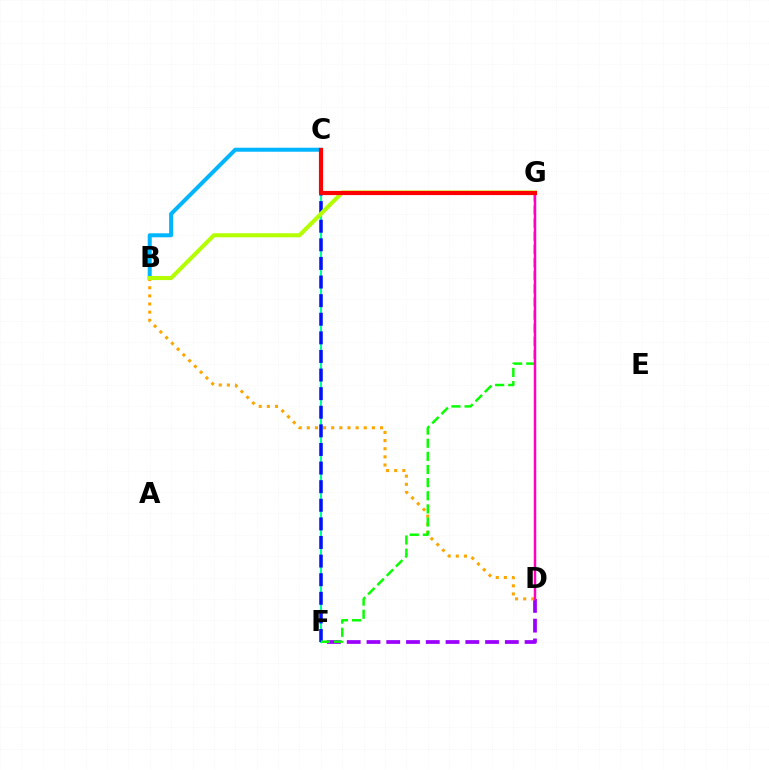{('D', 'F'): [{'color': '#9b00ff', 'line_style': 'dashed', 'thickness': 2.68}], ('C', 'F'): [{'color': '#00ff9d', 'line_style': 'solid', 'thickness': 1.55}, {'color': '#0010ff', 'line_style': 'dashed', 'thickness': 2.53}], ('B', 'C'): [{'color': '#00b5ff', 'line_style': 'solid', 'thickness': 2.89}], ('B', 'D'): [{'color': '#ffa500', 'line_style': 'dotted', 'thickness': 2.21}], ('F', 'G'): [{'color': '#08ff00', 'line_style': 'dashed', 'thickness': 1.78}], ('D', 'G'): [{'color': '#ff00bd', 'line_style': 'solid', 'thickness': 1.79}], ('B', 'G'): [{'color': '#b3ff00', 'line_style': 'solid', 'thickness': 2.92}], ('C', 'G'): [{'color': '#ff0000', 'line_style': 'solid', 'thickness': 3.0}]}